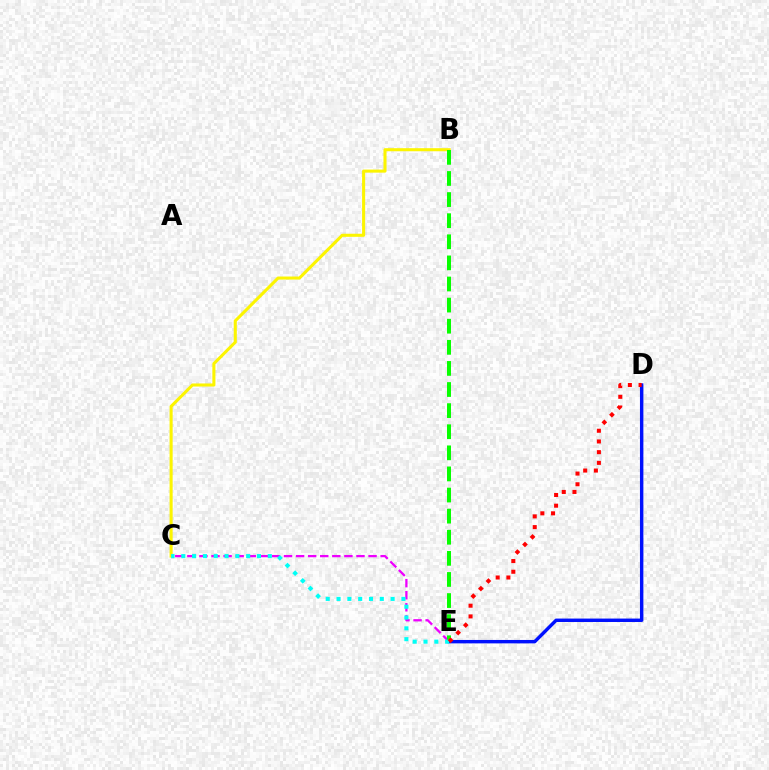{('C', 'E'): [{'color': '#ee00ff', 'line_style': 'dashed', 'thickness': 1.64}, {'color': '#00fff6', 'line_style': 'dotted', 'thickness': 2.94}], ('B', 'C'): [{'color': '#fcf500', 'line_style': 'solid', 'thickness': 2.21}], ('B', 'E'): [{'color': '#08ff00', 'line_style': 'dashed', 'thickness': 2.87}], ('D', 'E'): [{'color': '#0010ff', 'line_style': 'solid', 'thickness': 2.46}, {'color': '#ff0000', 'line_style': 'dotted', 'thickness': 2.91}]}